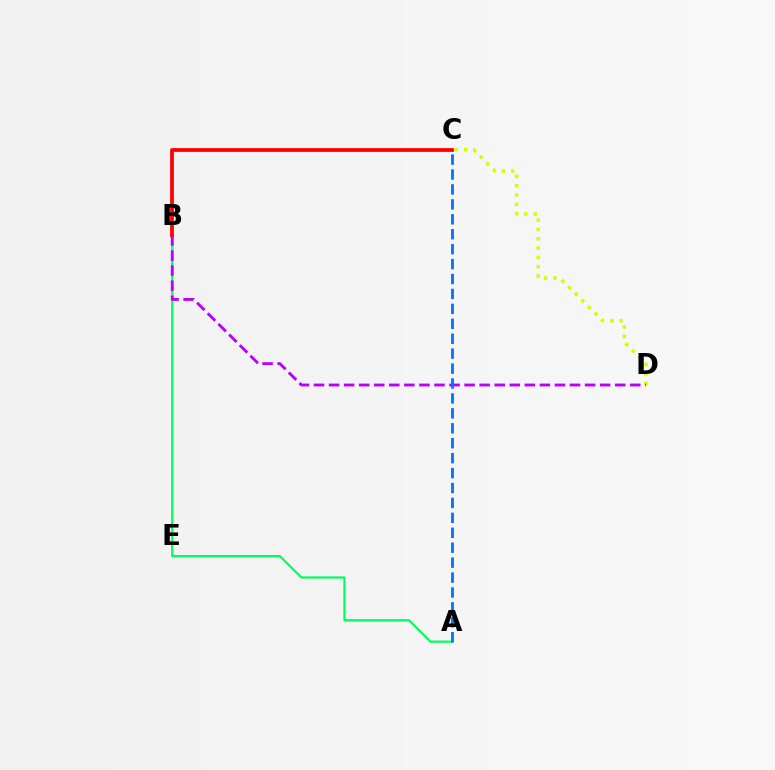{('C', 'D'): [{'color': '#d1ff00', 'line_style': 'dotted', 'thickness': 2.53}], ('A', 'B'): [{'color': '#00ff5c', 'line_style': 'solid', 'thickness': 1.6}], ('B', 'D'): [{'color': '#b900ff', 'line_style': 'dashed', 'thickness': 2.05}], ('B', 'C'): [{'color': '#ff0000', 'line_style': 'solid', 'thickness': 2.71}], ('A', 'C'): [{'color': '#0074ff', 'line_style': 'dashed', 'thickness': 2.03}]}